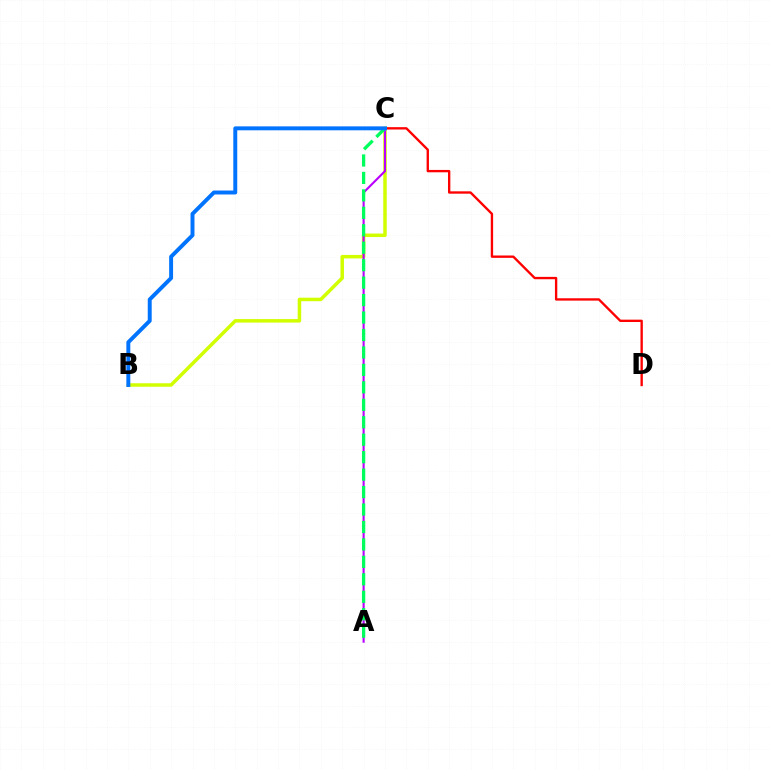{('B', 'C'): [{'color': '#d1ff00', 'line_style': 'solid', 'thickness': 2.52}, {'color': '#0074ff', 'line_style': 'solid', 'thickness': 2.83}], ('A', 'C'): [{'color': '#b900ff', 'line_style': 'solid', 'thickness': 1.52}, {'color': '#00ff5c', 'line_style': 'dashed', 'thickness': 2.37}], ('C', 'D'): [{'color': '#ff0000', 'line_style': 'solid', 'thickness': 1.7}]}